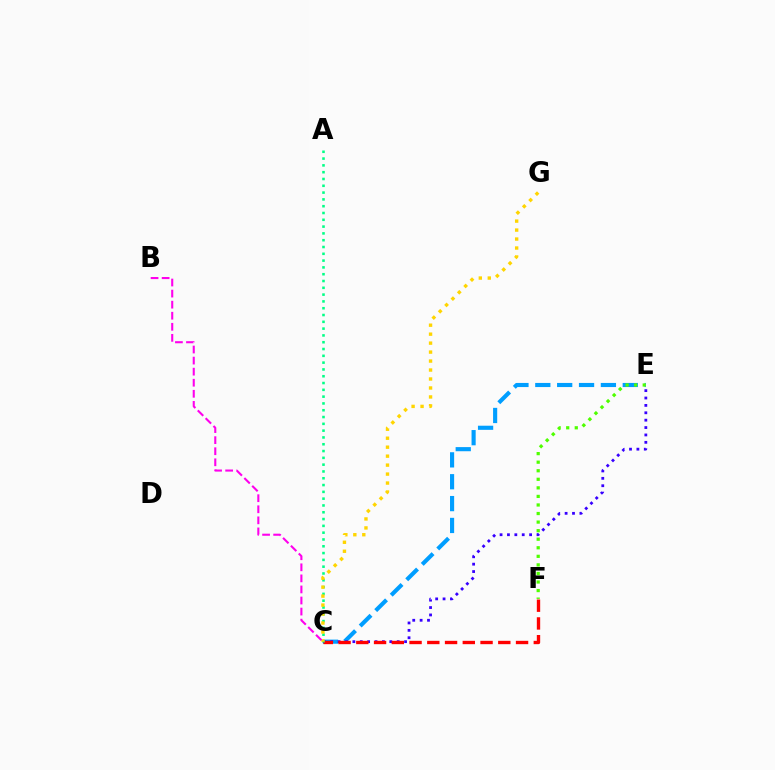{('C', 'E'): [{'color': '#009eff', 'line_style': 'dashed', 'thickness': 2.97}, {'color': '#3700ff', 'line_style': 'dotted', 'thickness': 2.01}], ('C', 'F'): [{'color': '#ff0000', 'line_style': 'dashed', 'thickness': 2.41}], ('A', 'C'): [{'color': '#00ff86', 'line_style': 'dotted', 'thickness': 1.85}], ('C', 'G'): [{'color': '#ffd500', 'line_style': 'dotted', 'thickness': 2.44}], ('E', 'F'): [{'color': '#4fff00', 'line_style': 'dotted', 'thickness': 2.33}], ('B', 'C'): [{'color': '#ff00ed', 'line_style': 'dashed', 'thickness': 1.5}]}